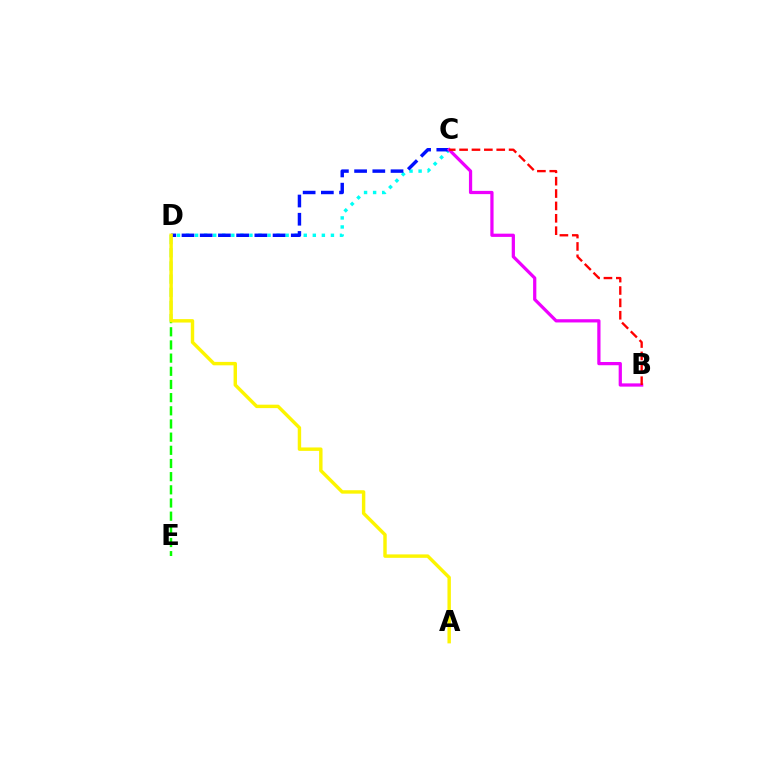{('D', 'E'): [{'color': '#08ff00', 'line_style': 'dashed', 'thickness': 1.79}], ('C', 'D'): [{'color': '#00fff6', 'line_style': 'dotted', 'thickness': 2.46}, {'color': '#0010ff', 'line_style': 'dashed', 'thickness': 2.47}], ('B', 'C'): [{'color': '#ee00ff', 'line_style': 'solid', 'thickness': 2.33}, {'color': '#ff0000', 'line_style': 'dashed', 'thickness': 1.68}], ('A', 'D'): [{'color': '#fcf500', 'line_style': 'solid', 'thickness': 2.46}]}